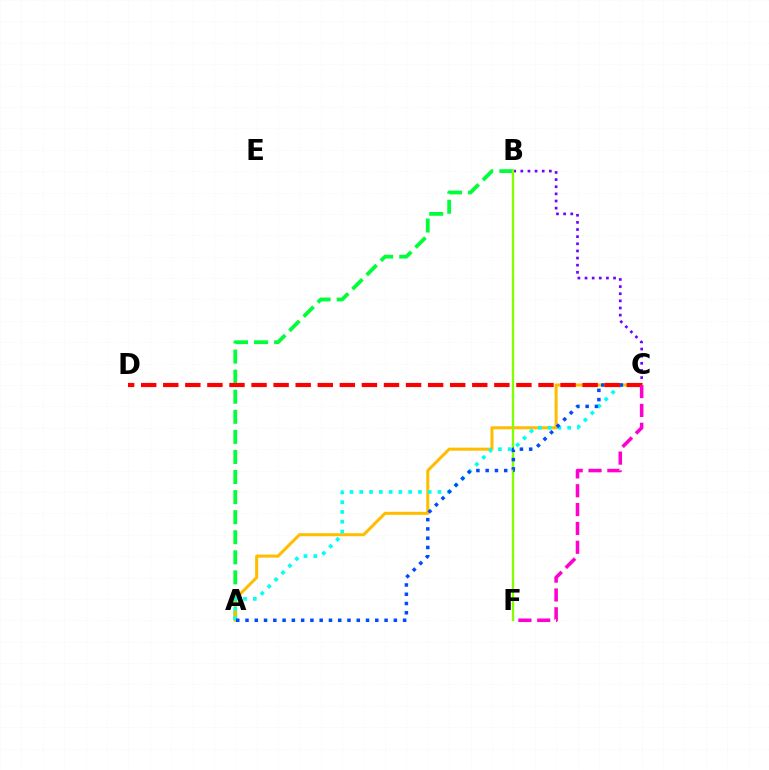{('A', 'B'): [{'color': '#00ff39', 'line_style': 'dashed', 'thickness': 2.73}], ('B', 'C'): [{'color': '#7200ff', 'line_style': 'dotted', 'thickness': 1.94}], ('A', 'C'): [{'color': '#ffbd00', 'line_style': 'solid', 'thickness': 2.19}, {'color': '#00fff6', 'line_style': 'dotted', 'thickness': 2.65}, {'color': '#004bff', 'line_style': 'dotted', 'thickness': 2.52}], ('B', 'F'): [{'color': '#84ff00', 'line_style': 'solid', 'thickness': 1.7}], ('C', 'D'): [{'color': '#ff0000', 'line_style': 'dashed', 'thickness': 3.0}], ('C', 'F'): [{'color': '#ff00cf', 'line_style': 'dashed', 'thickness': 2.56}]}